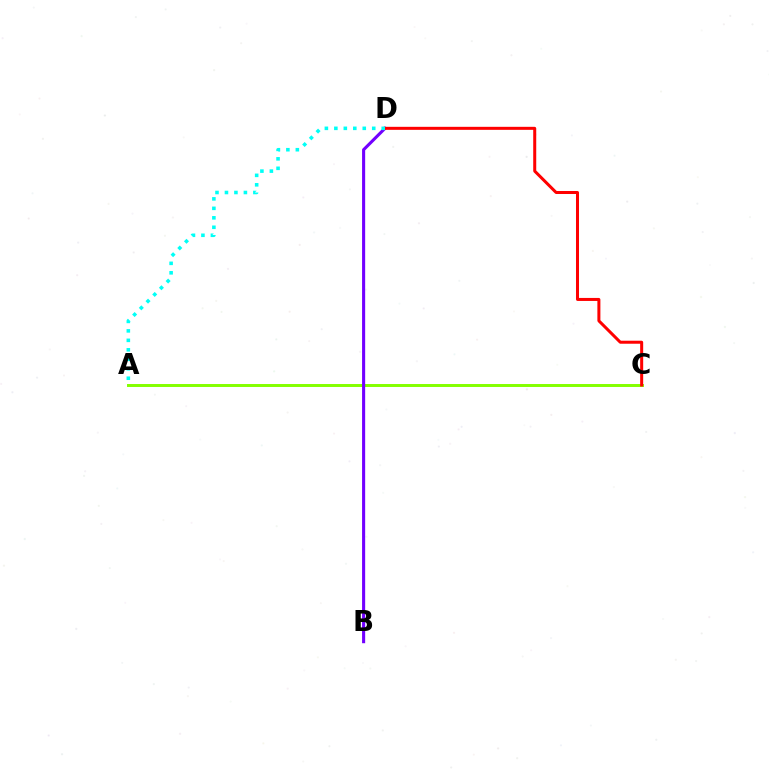{('A', 'C'): [{'color': '#84ff00', 'line_style': 'solid', 'thickness': 2.13}], ('B', 'D'): [{'color': '#7200ff', 'line_style': 'solid', 'thickness': 2.22}], ('C', 'D'): [{'color': '#ff0000', 'line_style': 'solid', 'thickness': 2.17}], ('A', 'D'): [{'color': '#00fff6', 'line_style': 'dotted', 'thickness': 2.57}]}